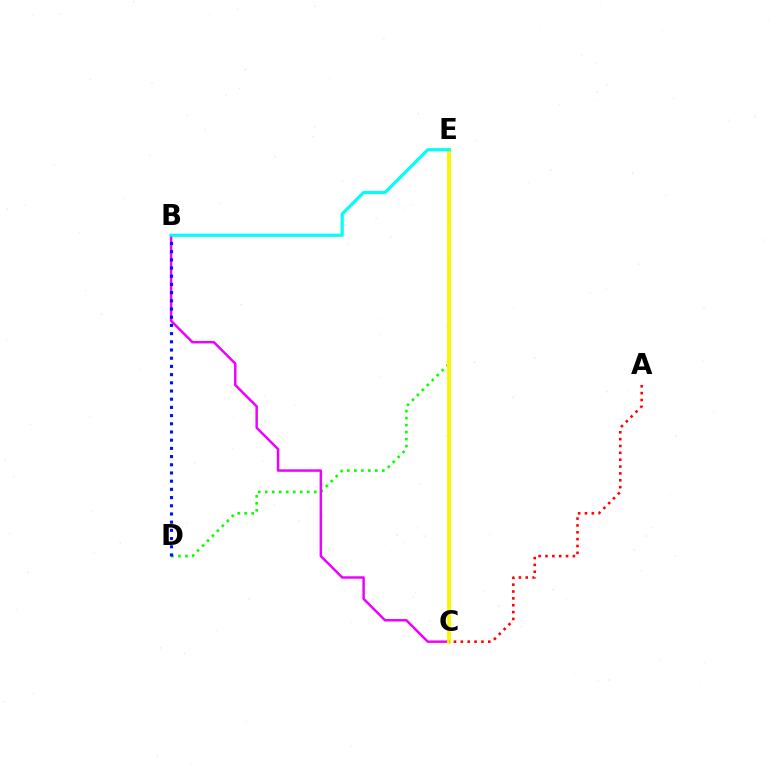{('D', 'E'): [{'color': '#08ff00', 'line_style': 'dotted', 'thickness': 1.9}], ('B', 'C'): [{'color': '#ee00ff', 'line_style': 'solid', 'thickness': 1.78}], ('C', 'E'): [{'color': '#fcf500', 'line_style': 'solid', 'thickness': 2.8}], ('B', 'D'): [{'color': '#0010ff', 'line_style': 'dotted', 'thickness': 2.23}], ('B', 'E'): [{'color': '#00fff6', 'line_style': 'solid', 'thickness': 2.27}], ('A', 'C'): [{'color': '#ff0000', 'line_style': 'dotted', 'thickness': 1.86}]}